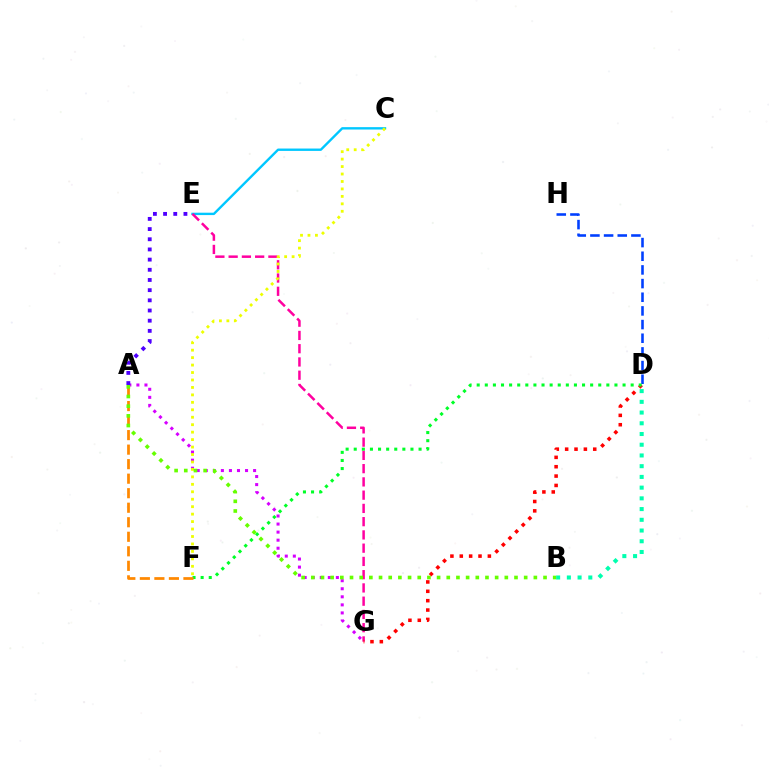{('A', 'G'): [{'color': '#d600ff', 'line_style': 'dotted', 'thickness': 2.19}], ('C', 'E'): [{'color': '#00c7ff', 'line_style': 'solid', 'thickness': 1.71}], ('B', 'D'): [{'color': '#00ffaf', 'line_style': 'dotted', 'thickness': 2.91}], ('D', 'H'): [{'color': '#003fff', 'line_style': 'dashed', 'thickness': 1.86}], ('E', 'G'): [{'color': '#ff00a0', 'line_style': 'dashed', 'thickness': 1.8}], ('D', 'G'): [{'color': '#ff0000', 'line_style': 'dotted', 'thickness': 2.54}], ('C', 'F'): [{'color': '#eeff00', 'line_style': 'dotted', 'thickness': 2.02}], ('D', 'F'): [{'color': '#00ff27', 'line_style': 'dotted', 'thickness': 2.2}], ('A', 'F'): [{'color': '#ff8800', 'line_style': 'dashed', 'thickness': 1.97}], ('A', 'E'): [{'color': '#4f00ff', 'line_style': 'dotted', 'thickness': 2.77}], ('A', 'B'): [{'color': '#66ff00', 'line_style': 'dotted', 'thickness': 2.63}]}